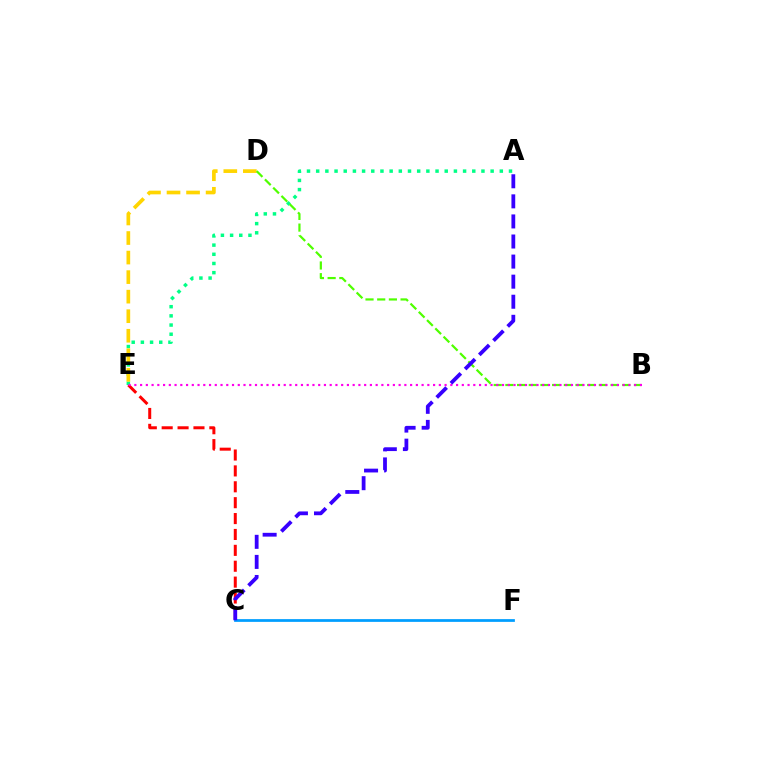{('C', 'E'): [{'color': '#ff0000', 'line_style': 'dashed', 'thickness': 2.16}], ('A', 'E'): [{'color': '#00ff86', 'line_style': 'dotted', 'thickness': 2.49}], ('D', 'E'): [{'color': '#ffd500', 'line_style': 'dashed', 'thickness': 2.66}], ('C', 'F'): [{'color': '#009eff', 'line_style': 'solid', 'thickness': 1.98}], ('B', 'D'): [{'color': '#4fff00', 'line_style': 'dashed', 'thickness': 1.59}], ('B', 'E'): [{'color': '#ff00ed', 'line_style': 'dotted', 'thickness': 1.56}], ('A', 'C'): [{'color': '#3700ff', 'line_style': 'dashed', 'thickness': 2.73}]}